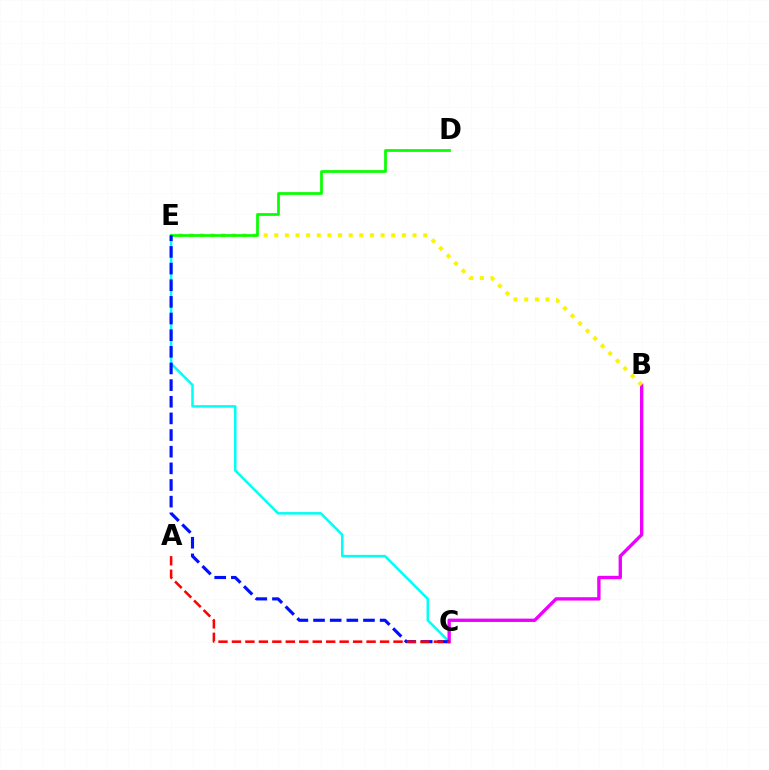{('C', 'E'): [{'color': '#00fff6', 'line_style': 'solid', 'thickness': 1.81}, {'color': '#0010ff', 'line_style': 'dashed', 'thickness': 2.26}], ('B', 'C'): [{'color': '#ee00ff', 'line_style': 'solid', 'thickness': 2.41}], ('B', 'E'): [{'color': '#fcf500', 'line_style': 'dotted', 'thickness': 2.89}], ('D', 'E'): [{'color': '#08ff00', 'line_style': 'solid', 'thickness': 1.97}], ('A', 'C'): [{'color': '#ff0000', 'line_style': 'dashed', 'thickness': 1.83}]}